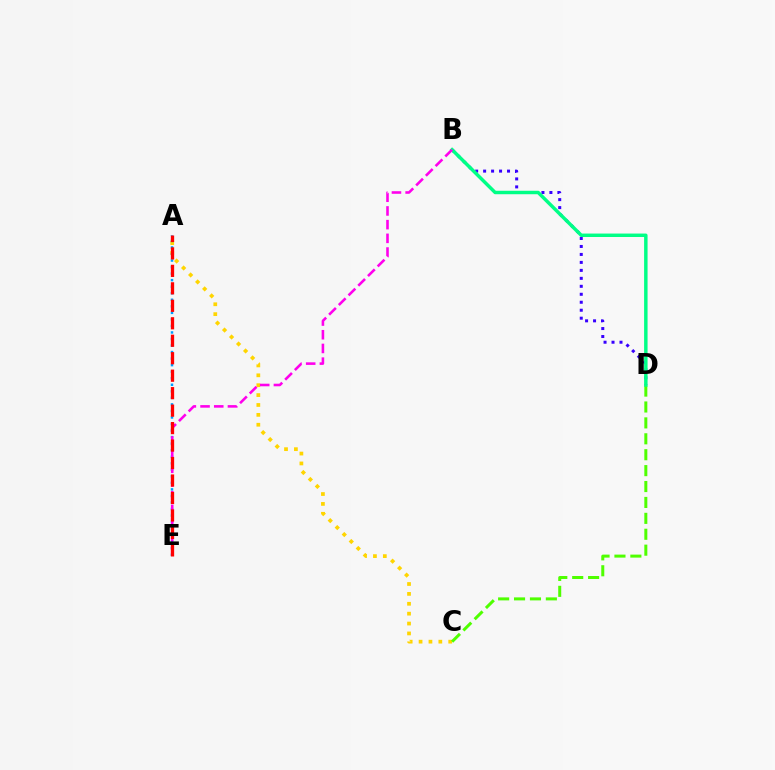{('A', 'C'): [{'color': '#ffd500', 'line_style': 'dotted', 'thickness': 2.69}], ('A', 'E'): [{'color': '#009eff', 'line_style': 'dotted', 'thickness': 1.78}, {'color': '#ff0000', 'line_style': 'dashed', 'thickness': 2.37}], ('C', 'D'): [{'color': '#4fff00', 'line_style': 'dashed', 'thickness': 2.16}], ('B', 'D'): [{'color': '#3700ff', 'line_style': 'dotted', 'thickness': 2.17}, {'color': '#00ff86', 'line_style': 'solid', 'thickness': 2.49}], ('B', 'E'): [{'color': '#ff00ed', 'line_style': 'dashed', 'thickness': 1.86}]}